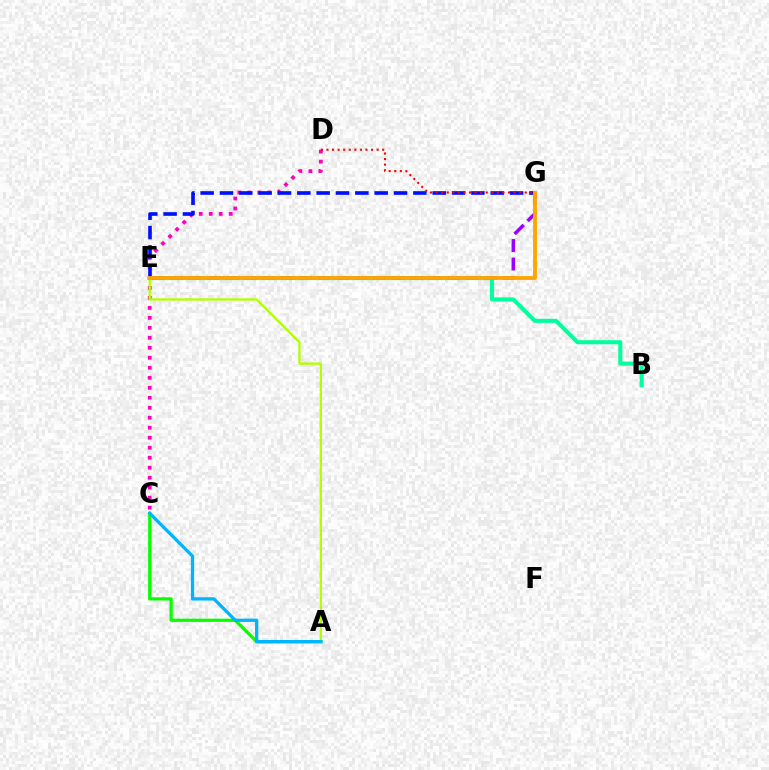{('B', 'E'): [{'color': '#00ff9d', 'line_style': 'solid', 'thickness': 2.93}], ('A', 'C'): [{'color': '#08ff00', 'line_style': 'solid', 'thickness': 2.33}, {'color': '#00b5ff', 'line_style': 'solid', 'thickness': 2.36}], ('E', 'G'): [{'color': '#9b00ff', 'line_style': 'dashed', 'thickness': 2.51}, {'color': '#0010ff', 'line_style': 'dashed', 'thickness': 2.63}, {'color': '#ffa500', 'line_style': 'solid', 'thickness': 2.76}], ('C', 'D'): [{'color': '#ff00bd', 'line_style': 'dotted', 'thickness': 2.71}], ('D', 'G'): [{'color': '#ff0000', 'line_style': 'dotted', 'thickness': 1.51}], ('A', 'E'): [{'color': '#b3ff00', 'line_style': 'solid', 'thickness': 1.67}]}